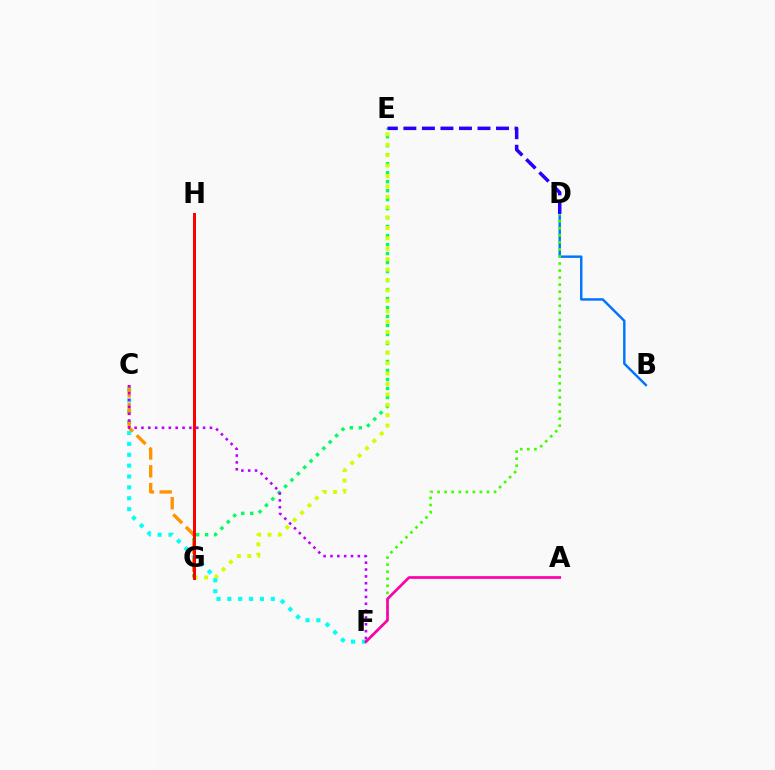{('E', 'G'): [{'color': '#00ff5c', 'line_style': 'dotted', 'thickness': 2.44}, {'color': '#d1ff00', 'line_style': 'dotted', 'thickness': 2.83}], ('B', 'D'): [{'color': '#0074ff', 'line_style': 'solid', 'thickness': 1.76}], ('C', 'F'): [{'color': '#00fff6', 'line_style': 'dotted', 'thickness': 2.95}, {'color': '#b900ff', 'line_style': 'dotted', 'thickness': 1.86}], ('C', 'G'): [{'color': '#ff9400', 'line_style': 'dashed', 'thickness': 2.42}], ('D', 'F'): [{'color': '#3dff00', 'line_style': 'dotted', 'thickness': 1.92}], ('A', 'F'): [{'color': '#ff00ac', 'line_style': 'solid', 'thickness': 1.95}], ('G', 'H'): [{'color': '#ff0000', 'line_style': 'solid', 'thickness': 2.16}], ('D', 'E'): [{'color': '#2500ff', 'line_style': 'dashed', 'thickness': 2.52}]}